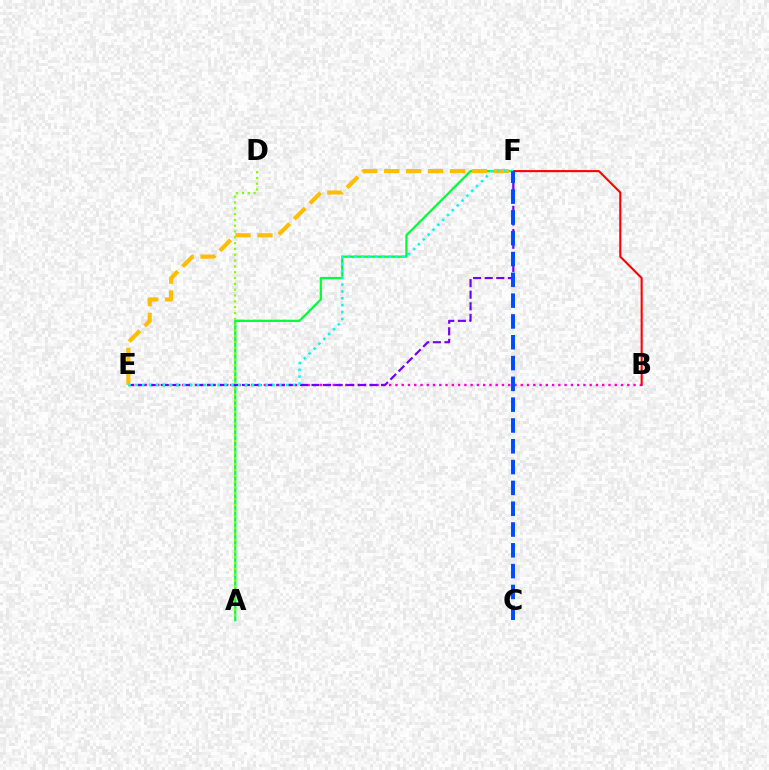{('A', 'F'): [{'color': '#00ff39', 'line_style': 'solid', 'thickness': 1.61}], ('B', 'E'): [{'color': '#ff00cf', 'line_style': 'dotted', 'thickness': 1.7}], ('E', 'F'): [{'color': '#7200ff', 'line_style': 'dashed', 'thickness': 1.58}, {'color': '#ffbd00', 'line_style': 'dashed', 'thickness': 2.98}, {'color': '#00fff6', 'line_style': 'dotted', 'thickness': 1.86}], ('A', 'D'): [{'color': '#84ff00', 'line_style': 'dotted', 'thickness': 1.58}], ('B', 'F'): [{'color': '#ff0000', 'line_style': 'solid', 'thickness': 1.5}], ('C', 'F'): [{'color': '#004bff', 'line_style': 'dashed', 'thickness': 2.83}]}